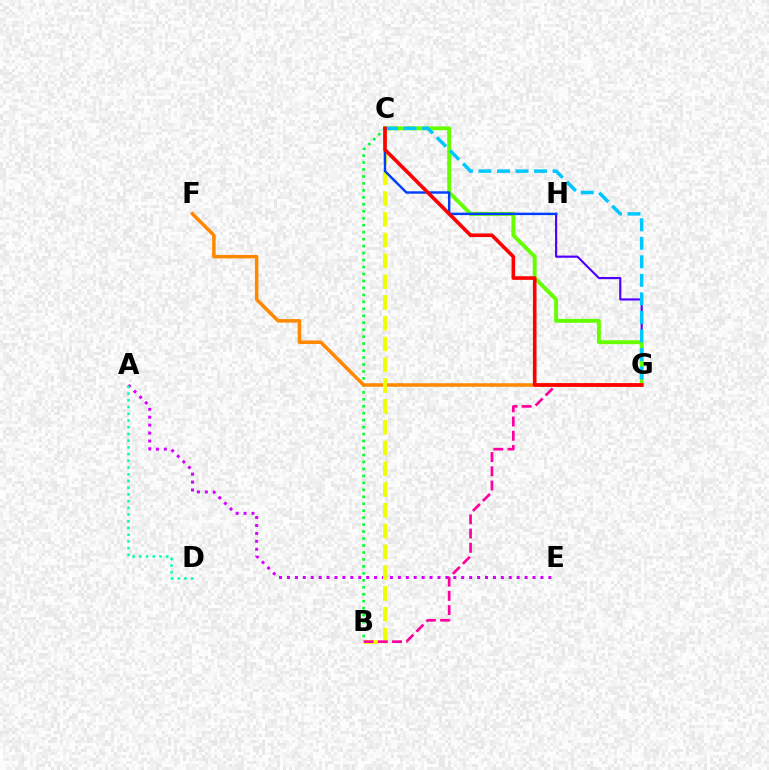{('A', 'E'): [{'color': '#d600ff', 'line_style': 'dotted', 'thickness': 2.15}], ('G', 'H'): [{'color': '#4f00ff', 'line_style': 'solid', 'thickness': 1.55}], ('C', 'G'): [{'color': '#66ff00', 'line_style': 'solid', 'thickness': 2.81}, {'color': '#00c7ff', 'line_style': 'dashed', 'thickness': 2.52}, {'color': '#ff0000', 'line_style': 'solid', 'thickness': 2.6}], ('B', 'C'): [{'color': '#00ff27', 'line_style': 'dotted', 'thickness': 1.89}, {'color': '#eeff00', 'line_style': 'dashed', 'thickness': 2.82}], ('F', 'G'): [{'color': '#ff8800', 'line_style': 'solid', 'thickness': 2.53}], ('C', 'H'): [{'color': '#003fff', 'line_style': 'solid', 'thickness': 1.75}], ('B', 'G'): [{'color': '#ff00a0', 'line_style': 'dashed', 'thickness': 1.93}], ('A', 'D'): [{'color': '#00ffaf', 'line_style': 'dotted', 'thickness': 1.83}]}